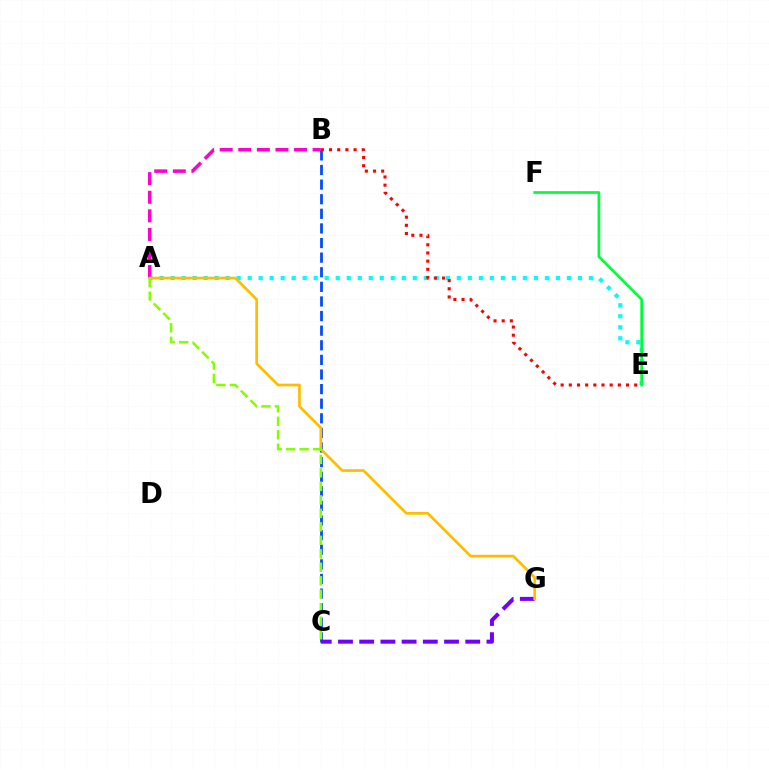{('A', 'E'): [{'color': '#00fff6', 'line_style': 'dotted', 'thickness': 2.99}], ('A', 'B'): [{'color': '#ff00cf', 'line_style': 'dashed', 'thickness': 2.52}], ('B', 'C'): [{'color': '#004bff', 'line_style': 'dashed', 'thickness': 1.98}], ('E', 'F'): [{'color': '#00ff39', 'line_style': 'solid', 'thickness': 1.95}], ('C', 'G'): [{'color': '#7200ff', 'line_style': 'dashed', 'thickness': 2.88}], ('A', 'G'): [{'color': '#ffbd00', 'line_style': 'solid', 'thickness': 1.94}], ('A', 'C'): [{'color': '#84ff00', 'line_style': 'dashed', 'thickness': 1.83}], ('B', 'E'): [{'color': '#ff0000', 'line_style': 'dotted', 'thickness': 2.22}]}